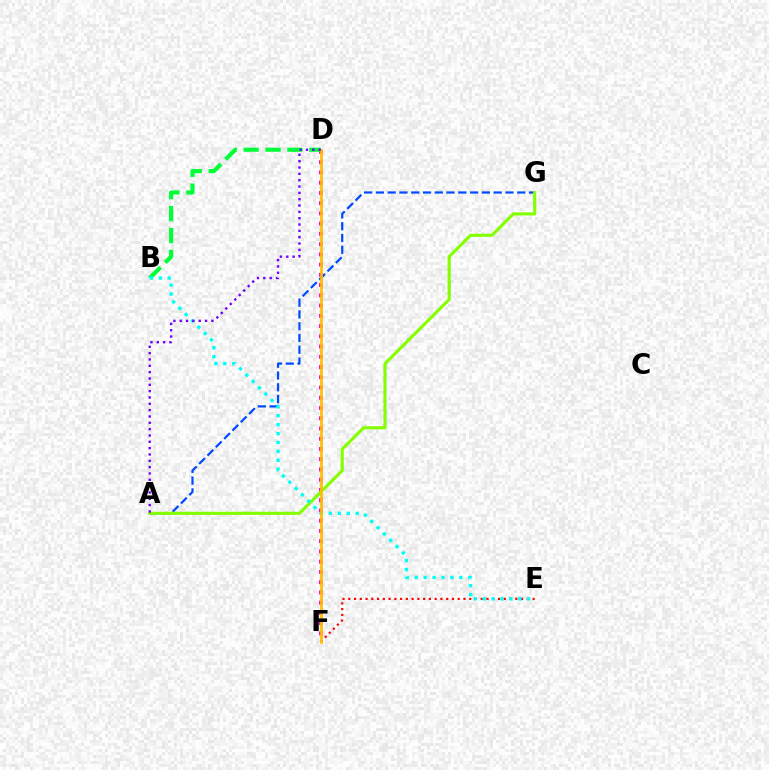{('A', 'G'): [{'color': '#004bff', 'line_style': 'dashed', 'thickness': 1.6}, {'color': '#84ff00', 'line_style': 'solid', 'thickness': 2.24}], ('E', 'F'): [{'color': '#ff0000', 'line_style': 'dotted', 'thickness': 1.56}], ('D', 'F'): [{'color': '#ff00cf', 'line_style': 'dotted', 'thickness': 2.78}, {'color': '#ffbd00', 'line_style': 'solid', 'thickness': 1.91}], ('B', 'D'): [{'color': '#00ff39', 'line_style': 'dashed', 'thickness': 2.97}], ('B', 'E'): [{'color': '#00fff6', 'line_style': 'dotted', 'thickness': 2.42}], ('A', 'D'): [{'color': '#7200ff', 'line_style': 'dotted', 'thickness': 1.72}]}